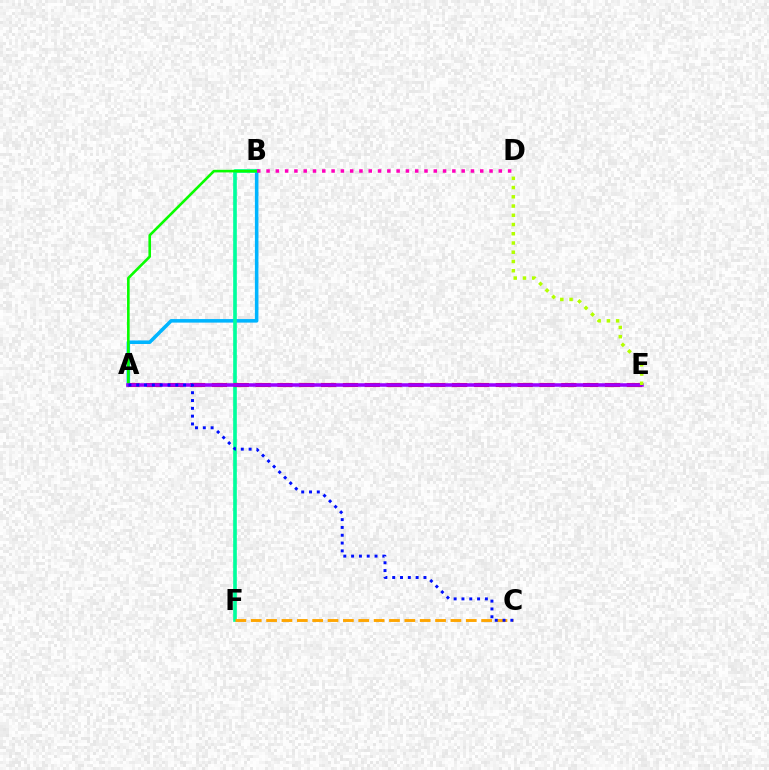{('A', 'B'): [{'color': '#00b5ff', 'line_style': 'solid', 'thickness': 2.55}, {'color': '#08ff00', 'line_style': 'solid', 'thickness': 1.88}], ('B', 'F'): [{'color': '#00ff9d', 'line_style': 'solid', 'thickness': 2.62}], ('A', 'E'): [{'color': '#ff0000', 'line_style': 'dashed', 'thickness': 2.97}, {'color': '#9b00ff', 'line_style': 'solid', 'thickness': 2.55}], ('C', 'F'): [{'color': '#ffa500', 'line_style': 'dashed', 'thickness': 2.09}], ('B', 'D'): [{'color': '#ff00bd', 'line_style': 'dotted', 'thickness': 2.52}], ('D', 'E'): [{'color': '#b3ff00', 'line_style': 'dotted', 'thickness': 2.51}], ('A', 'C'): [{'color': '#0010ff', 'line_style': 'dotted', 'thickness': 2.12}]}